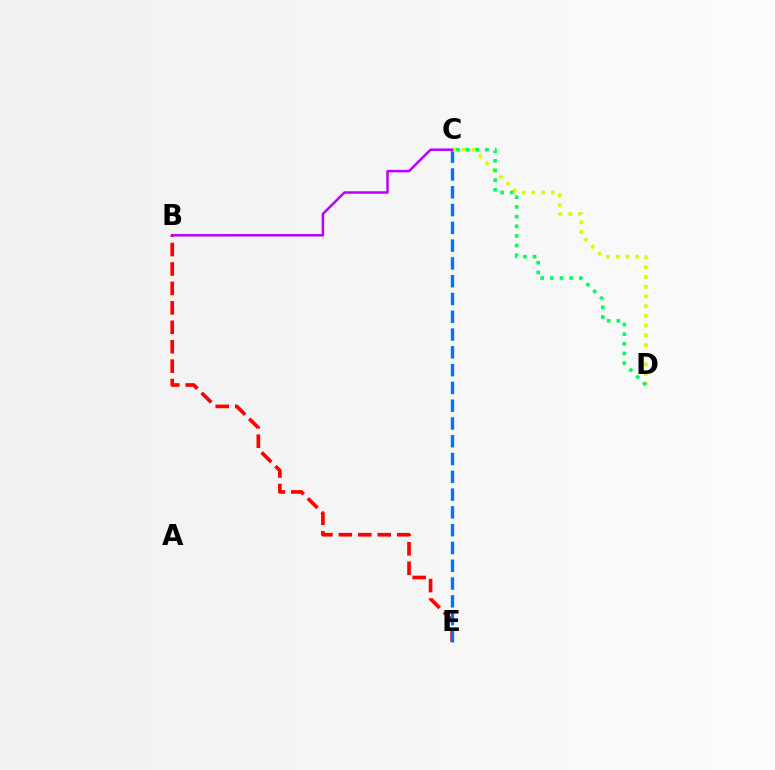{('B', 'E'): [{'color': '#ff0000', 'line_style': 'dashed', 'thickness': 2.64}], ('C', 'E'): [{'color': '#0074ff', 'line_style': 'dashed', 'thickness': 2.42}], ('C', 'D'): [{'color': '#d1ff00', 'line_style': 'dotted', 'thickness': 2.64}, {'color': '#00ff5c', 'line_style': 'dotted', 'thickness': 2.63}], ('B', 'C'): [{'color': '#b900ff', 'line_style': 'solid', 'thickness': 1.8}]}